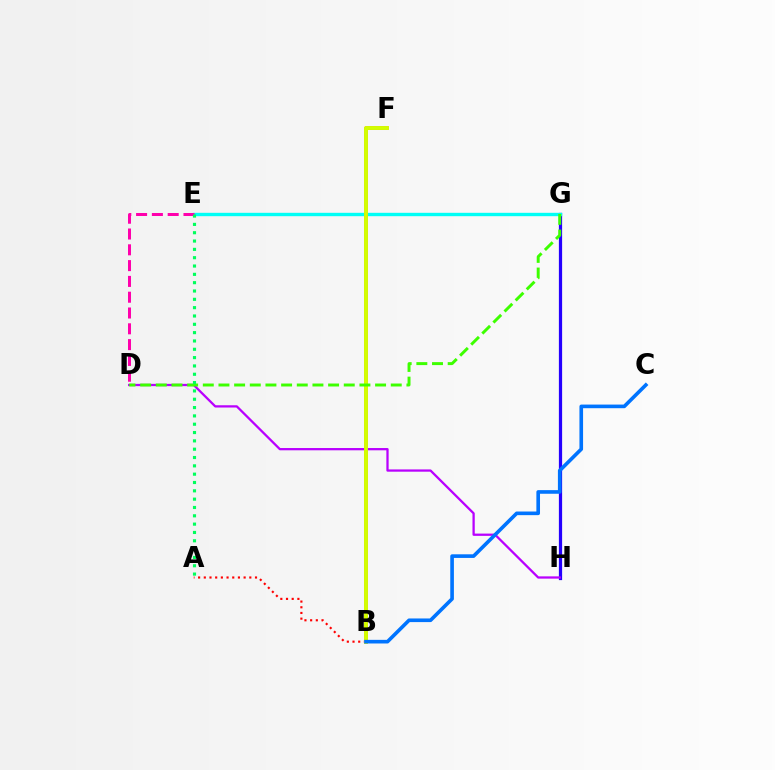{('G', 'H'): [{'color': '#2500ff', 'line_style': 'solid', 'thickness': 2.32}], ('E', 'G'): [{'color': '#00fff6', 'line_style': 'solid', 'thickness': 2.43}], ('B', 'F'): [{'color': '#ff9400', 'line_style': 'solid', 'thickness': 2.62}, {'color': '#d1ff00', 'line_style': 'solid', 'thickness': 2.73}], ('A', 'B'): [{'color': '#ff0000', 'line_style': 'dotted', 'thickness': 1.55}], ('D', 'H'): [{'color': '#b900ff', 'line_style': 'solid', 'thickness': 1.64}], ('D', 'E'): [{'color': '#ff00ac', 'line_style': 'dashed', 'thickness': 2.15}], ('B', 'C'): [{'color': '#0074ff', 'line_style': 'solid', 'thickness': 2.61}], ('D', 'G'): [{'color': '#3dff00', 'line_style': 'dashed', 'thickness': 2.13}], ('A', 'E'): [{'color': '#00ff5c', 'line_style': 'dotted', 'thickness': 2.26}]}